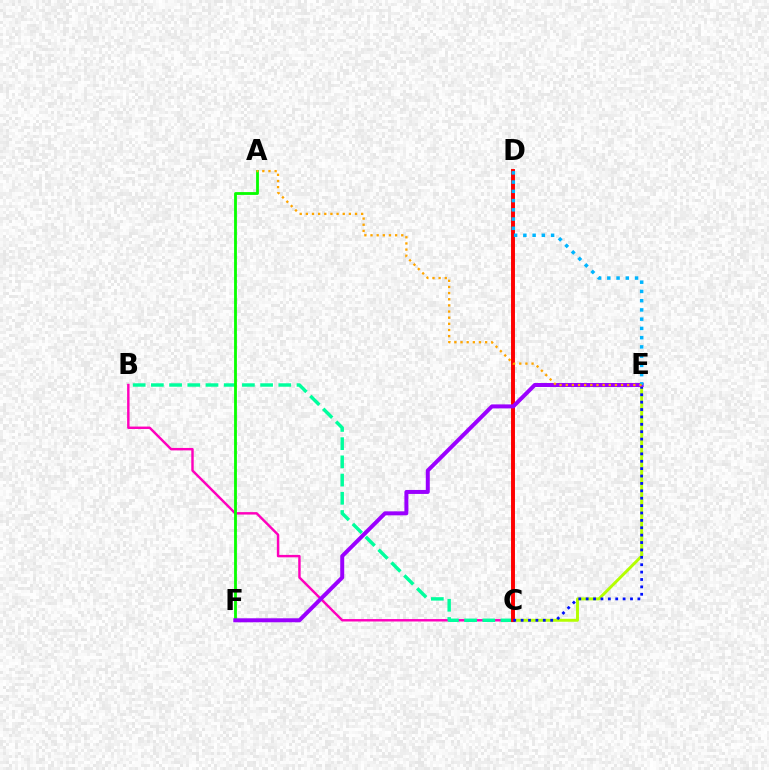{('C', 'E'): [{'color': '#b3ff00', 'line_style': 'solid', 'thickness': 2.12}, {'color': '#0010ff', 'line_style': 'dotted', 'thickness': 2.01}], ('B', 'C'): [{'color': '#ff00bd', 'line_style': 'solid', 'thickness': 1.75}, {'color': '#00ff9d', 'line_style': 'dashed', 'thickness': 2.47}], ('A', 'F'): [{'color': '#08ff00', 'line_style': 'solid', 'thickness': 2.03}], ('C', 'D'): [{'color': '#ff0000', 'line_style': 'solid', 'thickness': 2.83}], ('E', 'F'): [{'color': '#9b00ff', 'line_style': 'solid', 'thickness': 2.87}], ('D', 'E'): [{'color': '#00b5ff', 'line_style': 'dotted', 'thickness': 2.51}], ('A', 'E'): [{'color': '#ffa500', 'line_style': 'dotted', 'thickness': 1.67}]}